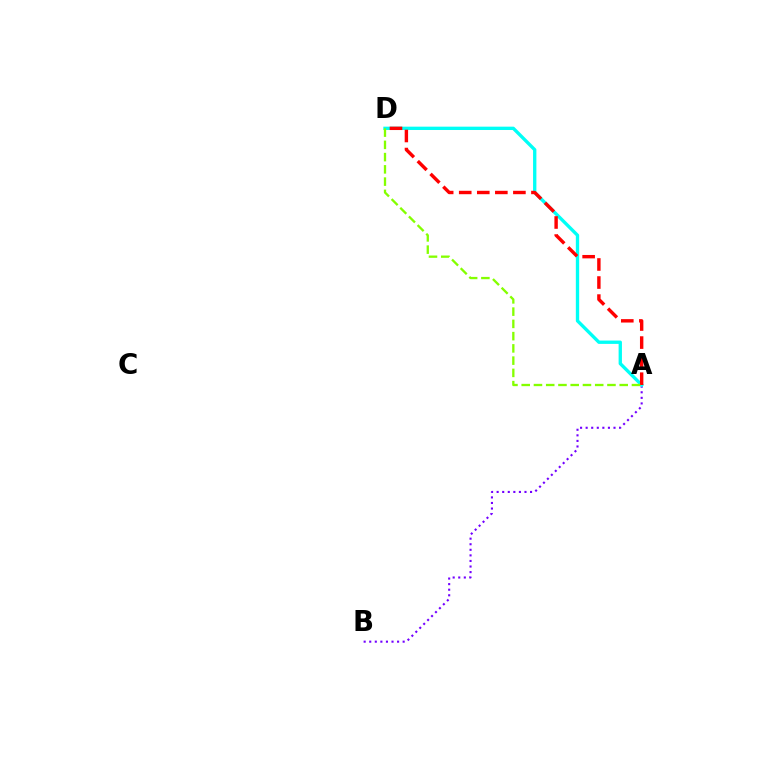{('A', 'B'): [{'color': '#7200ff', 'line_style': 'dotted', 'thickness': 1.51}], ('A', 'D'): [{'color': '#00fff6', 'line_style': 'solid', 'thickness': 2.4}, {'color': '#ff0000', 'line_style': 'dashed', 'thickness': 2.45}, {'color': '#84ff00', 'line_style': 'dashed', 'thickness': 1.66}]}